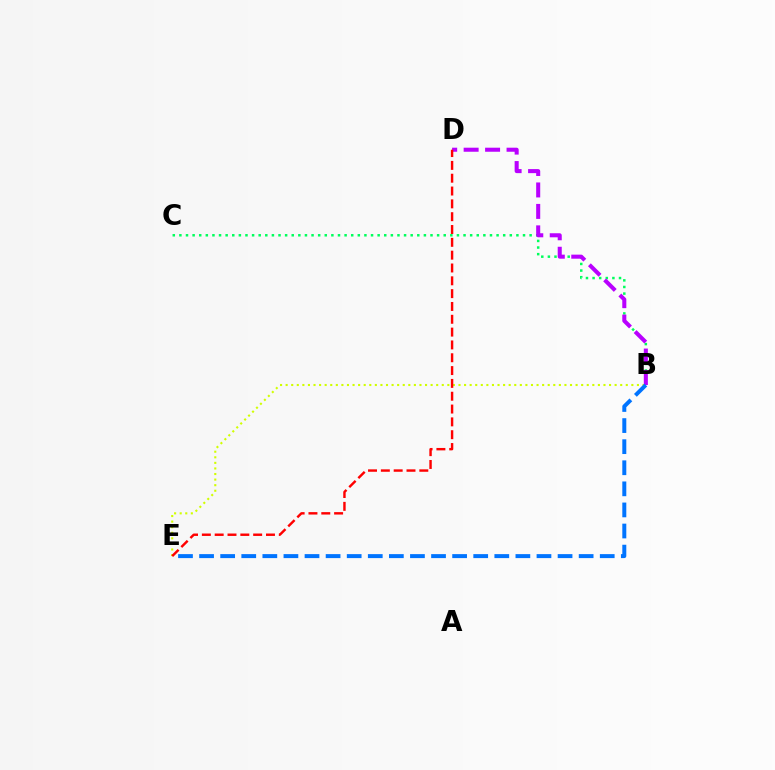{('B', 'C'): [{'color': '#00ff5c', 'line_style': 'dotted', 'thickness': 1.8}], ('B', 'E'): [{'color': '#d1ff00', 'line_style': 'dotted', 'thickness': 1.52}, {'color': '#0074ff', 'line_style': 'dashed', 'thickness': 2.86}], ('B', 'D'): [{'color': '#b900ff', 'line_style': 'dashed', 'thickness': 2.91}], ('D', 'E'): [{'color': '#ff0000', 'line_style': 'dashed', 'thickness': 1.74}]}